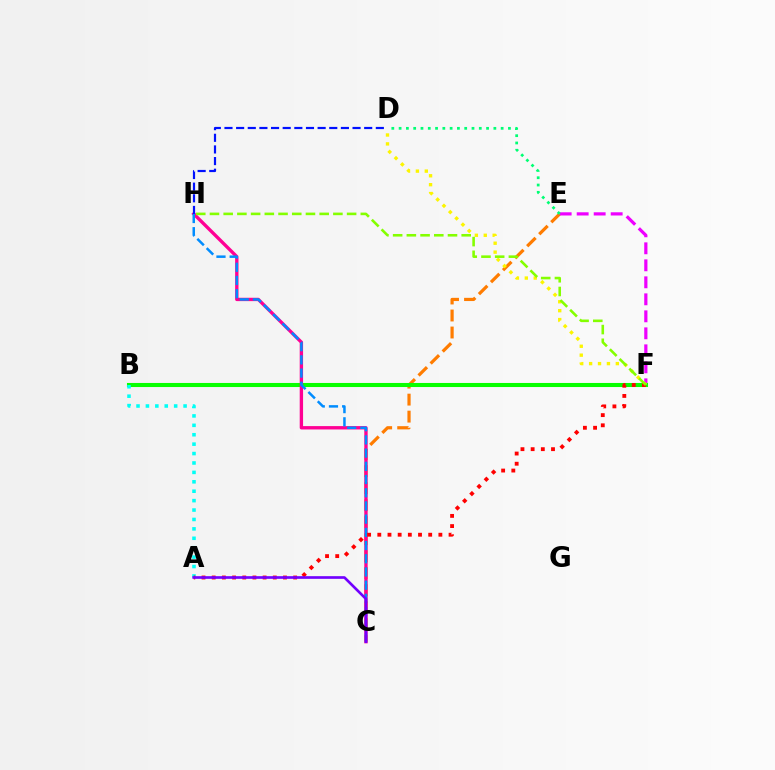{('C', 'E'): [{'color': '#ff7c00', 'line_style': 'dashed', 'thickness': 2.31}], ('E', 'F'): [{'color': '#ee00ff', 'line_style': 'dashed', 'thickness': 2.31}], ('B', 'F'): [{'color': '#08ff00', 'line_style': 'solid', 'thickness': 2.93}], ('D', 'F'): [{'color': '#fcf500', 'line_style': 'dotted', 'thickness': 2.42}], ('A', 'B'): [{'color': '#00fff6', 'line_style': 'dotted', 'thickness': 2.56}], ('C', 'H'): [{'color': '#ff0094', 'line_style': 'solid', 'thickness': 2.42}, {'color': '#008cff', 'line_style': 'dashed', 'thickness': 1.79}], ('D', 'H'): [{'color': '#0010ff', 'line_style': 'dashed', 'thickness': 1.58}], ('A', 'F'): [{'color': '#ff0000', 'line_style': 'dotted', 'thickness': 2.77}], ('D', 'E'): [{'color': '#00ff74', 'line_style': 'dotted', 'thickness': 1.98}], ('A', 'C'): [{'color': '#7200ff', 'line_style': 'solid', 'thickness': 1.92}], ('F', 'H'): [{'color': '#84ff00', 'line_style': 'dashed', 'thickness': 1.86}]}